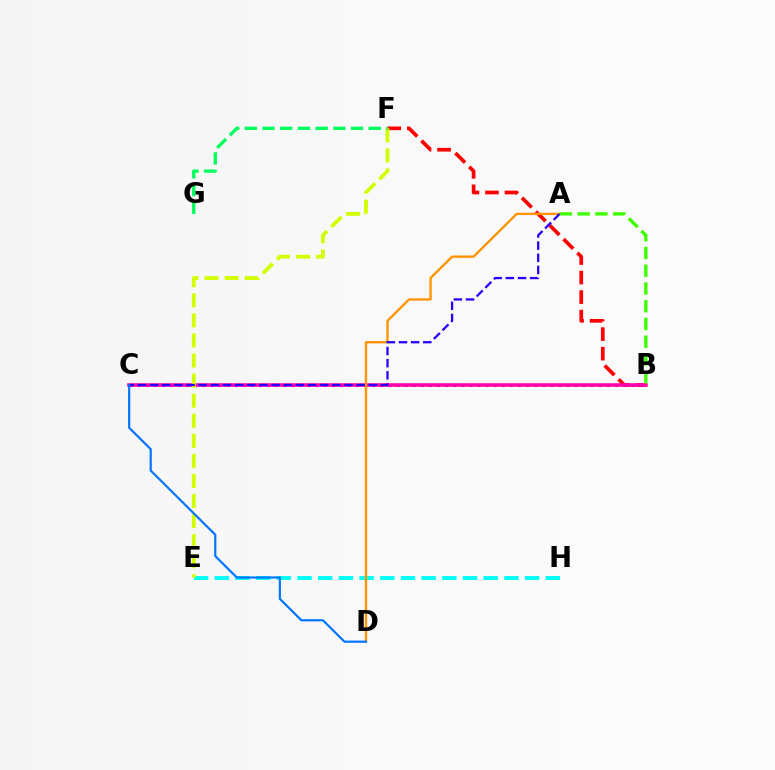{('E', 'H'): [{'color': '#00fff6', 'line_style': 'dashed', 'thickness': 2.81}], ('B', 'F'): [{'color': '#ff0000', 'line_style': 'dashed', 'thickness': 2.65}], ('B', 'C'): [{'color': '#b900ff', 'line_style': 'dotted', 'thickness': 2.2}, {'color': '#ff00ac', 'line_style': 'solid', 'thickness': 2.53}], ('E', 'F'): [{'color': '#d1ff00', 'line_style': 'dashed', 'thickness': 2.73}], ('A', 'D'): [{'color': '#ff9400', 'line_style': 'solid', 'thickness': 1.69}], ('F', 'G'): [{'color': '#00ff5c', 'line_style': 'dashed', 'thickness': 2.4}], ('A', 'C'): [{'color': '#2500ff', 'line_style': 'dashed', 'thickness': 1.65}], ('C', 'D'): [{'color': '#0074ff', 'line_style': 'solid', 'thickness': 1.56}], ('A', 'B'): [{'color': '#3dff00', 'line_style': 'dashed', 'thickness': 2.41}]}